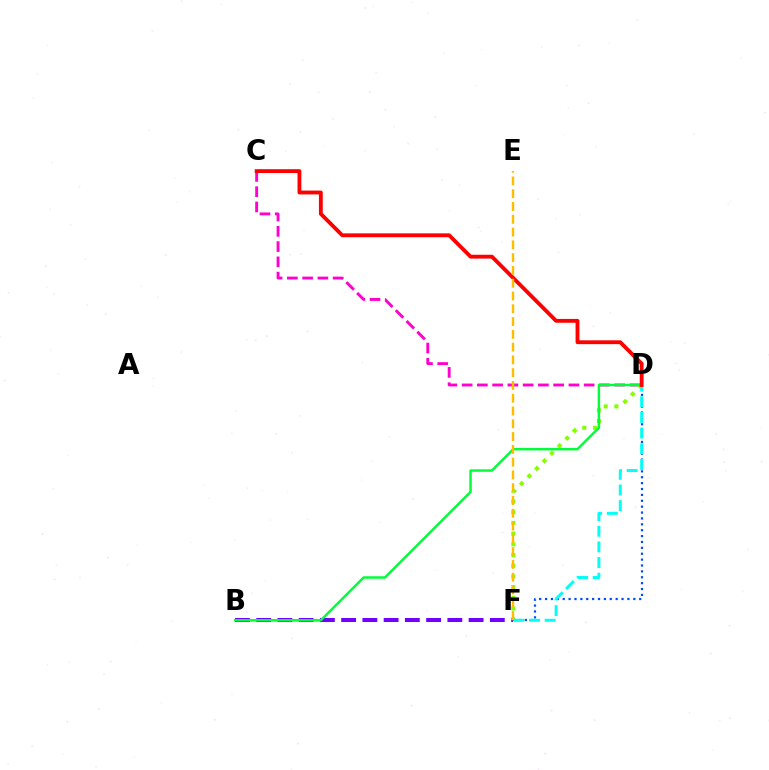{('B', 'F'): [{'color': '#7200ff', 'line_style': 'dashed', 'thickness': 2.89}], ('C', 'D'): [{'color': '#ff00cf', 'line_style': 'dashed', 'thickness': 2.07}, {'color': '#ff0000', 'line_style': 'solid', 'thickness': 2.77}], ('D', 'F'): [{'color': '#84ff00', 'line_style': 'dotted', 'thickness': 2.91}, {'color': '#004bff', 'line_style': 'dotted', 'thickness': 1.6}, {'color': '#00fff6', 'line_style': 'dashed', 'thickness': 2.13}], ('B', 'D'): [{'color': '#00ff39', 'line_style': 'solid', 'thickness': 1.79}], ('E', 'F'): [{'color': '#ffbd00', 'line_style': 'dashed', 'thickness': 1.74}]}